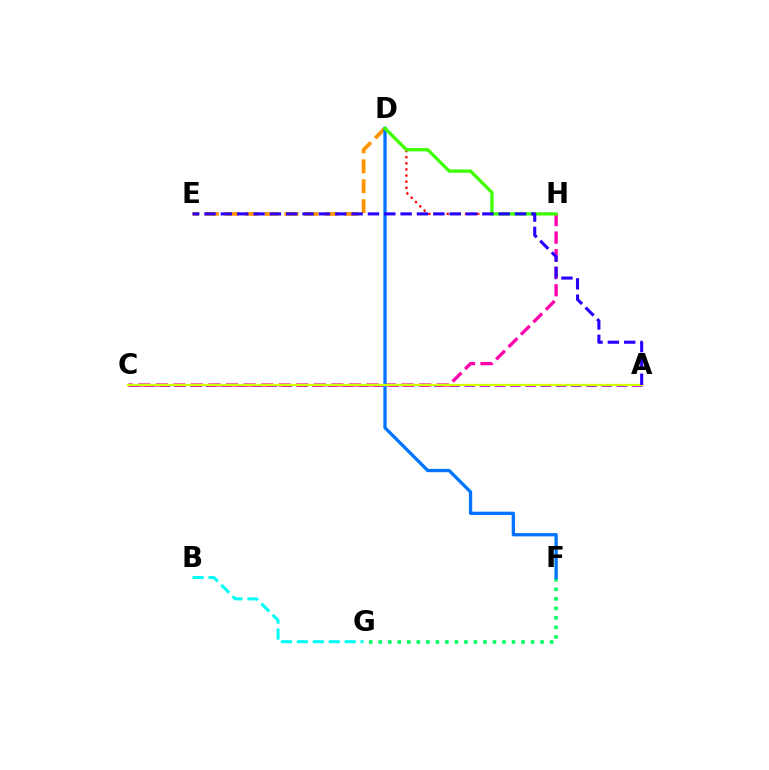{('A', 'C'): [{'color': '#b900ff', 'line_style': 'dashed', 'thickness': 2.07}, {'color': '#d1ff00', 'line_style': 'solid', 'thickness': 1.66}], ('D', 'E'): [{'color': '#ff9400', 'line_style': 'dashed', 'thickness': 2.71}], ('F', 'G'): [{'color': '#00ff5c', 'line_style': 'dotted', 'thickness': 2.59}], ('D', 'H'): [{'color': '#ff0000', 'line_style': 'dotted', 'thickness': 1.66}, {'color': '#3dff00', 'line_style': 'solid', 'thickness': 2.36}], ('C', 'H'): [{'color': '#ff00ac', 'line_style': 'dashed', 'thickness': 2.39}], ('B', 'G'): [{'color': '#00fff6', 'line_style': 'dashed', 'thickness': 2.16}], ('D', 'F'): [{'color': '#0074ff', 'line_style': 'solid', 'thickness': 2.37}], ('A', 'E'): [{'color': '#2500ff', 'line_style': 'dashed', 'thickness': 2.22}]}